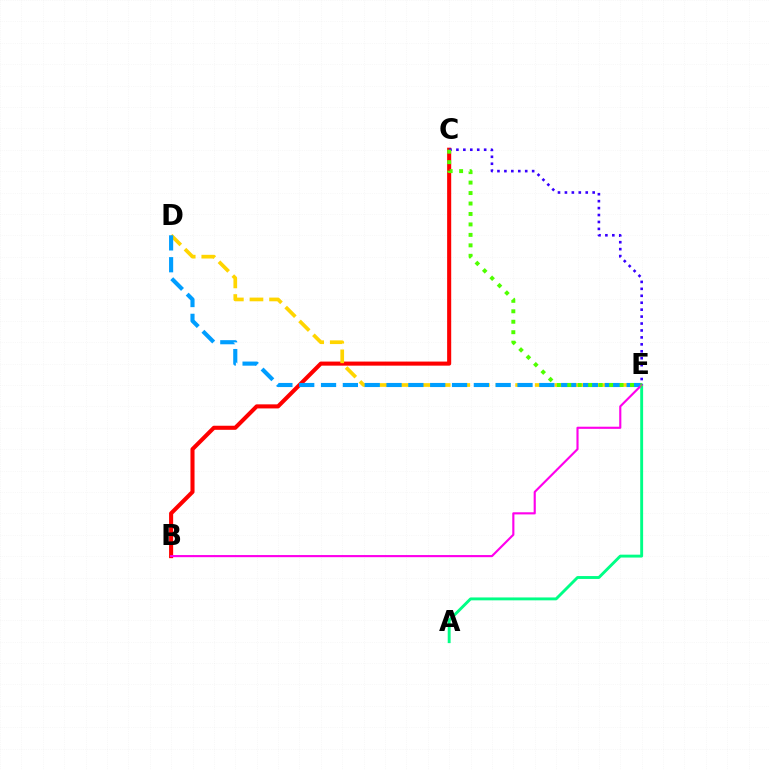{('B', 'C'): [{'color': '#ff0000', 'line_style': 'solid', 'thickness': 2.93}], ('D', 'E'): [{'color': '#ffd500', 'line_style': 'dashed', 'thickness': 2.66}, {'color': '#009eff', 'line_style': 'dashed', 'thickness': 2.97}], ('A', 'E'): [{'color': '#00ff86', 'line_style': 'solid', 'thickness': 2.09}], ('B', 'E'): [{'color': '#ff00ed', 'line_style': 'solid', 'thickness': 1.54}], ('C', 'E'): [{'color': '#3700ff', 'line_style': 'dotted', 'thickness': 1.88}, {'color': '#4fff00', 'line_style': 'dotted', 'thickness': 2.84}]}